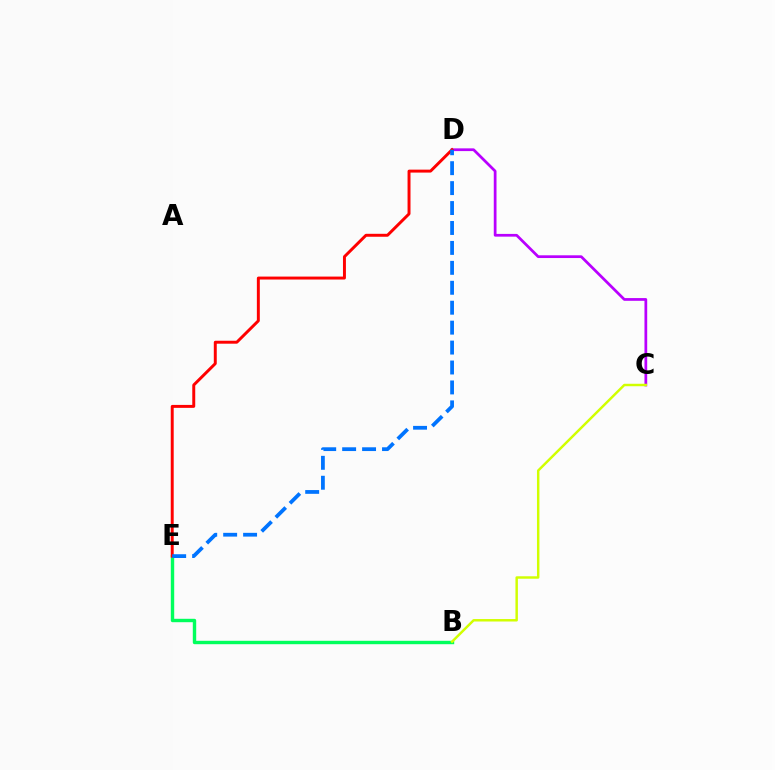{('B', 'E'): [{'color': '#00ff5c', 'line_style': 'solid', 'thickness': 2.44}], ('C', 'D'): [{'color': '#b900ff', 'line_style': 'solid', 'thickness': 1.97}], ('B', 'C'): [{'color': '#d1ff00', 'line_style': 'solid', 'thickness': 1.77}], ('D', 'E'): [{'color': '#ff0000', 'line_style': 'solid', 'thickness': 2.12}, {'color': '#0074ff', 'line_style': 'dashed', 'thickness': 2.71}]}